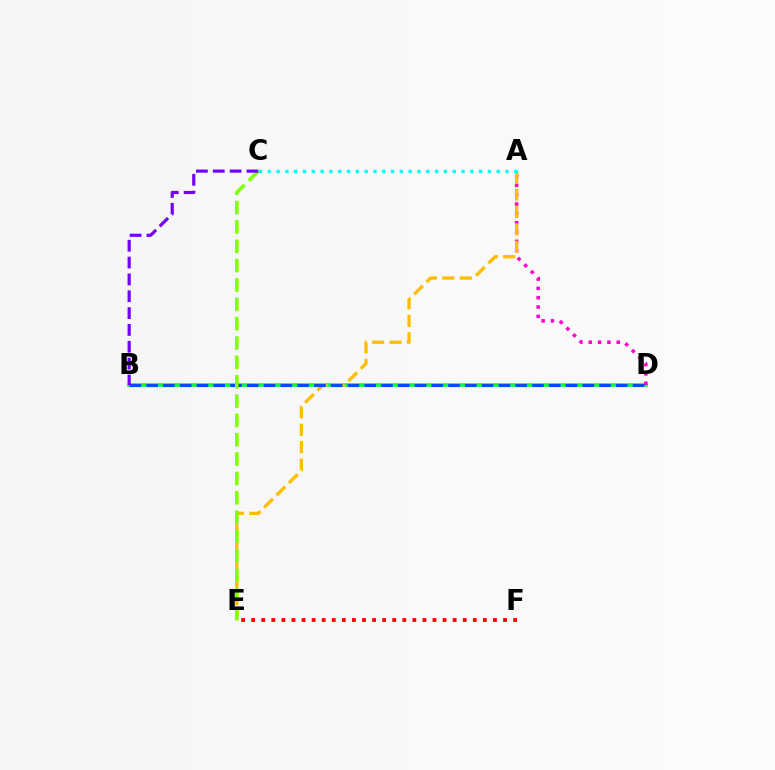{('B', 'D'): [{'color': '#00ff39', 'line_style': 'solid', 'thickness': 2.53}, {'color': '#004bff', 'line_style': 'dashed', 'thickness': 2.28}], ('A', 'D'): [{'color': '#ff00cf', 'line_style': 'dotted', 'thickness': 2.54}], ('A', 'E'): [{'color': '#ffbd00', 'line_style': 'dashed', 'thickness': 2.36}], ('C', 'E'): [{'color': '#84ff00', 'line_style': 'dashed', 'thickness': 2.63}], ('E', 'F'): [{'color': '#ff0000', 'line_style': 'dotted', 'thickness': 2.74}], ('B', 'C'): [{'color': '#7200ff', 'line_style': 'dashed', 'thickness': 2.29}], ('A', 'C'): [{'color': '#00fff6', 'line_style': 'dotted', 'thickness': 2.39}]}